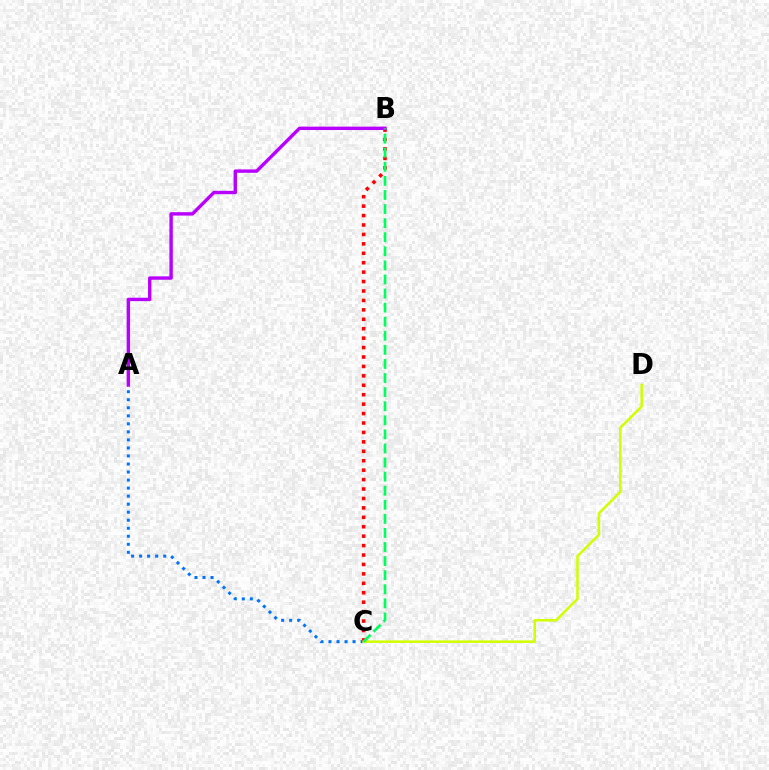{('A', 'C'): [{'color': '#0074ff', 'line_style': 'dotted', 'thickness': 2.18}], ('B', 'C'): [{'color': '#ff0000', 'line_style': 'dotted', 'thickness': 2.56}, {'color': '#00ff5c', 'line_style': 'dashed', 'thickness': 1.91}], ('A', 'B'): [{'color': '#b900ff', 'line_style': 'solid', 'thickness': 2.45}], ('C', 'D'): [{'color': '#d1ff00', 'line_style': 'solid', 'thickness': 1.81}]}